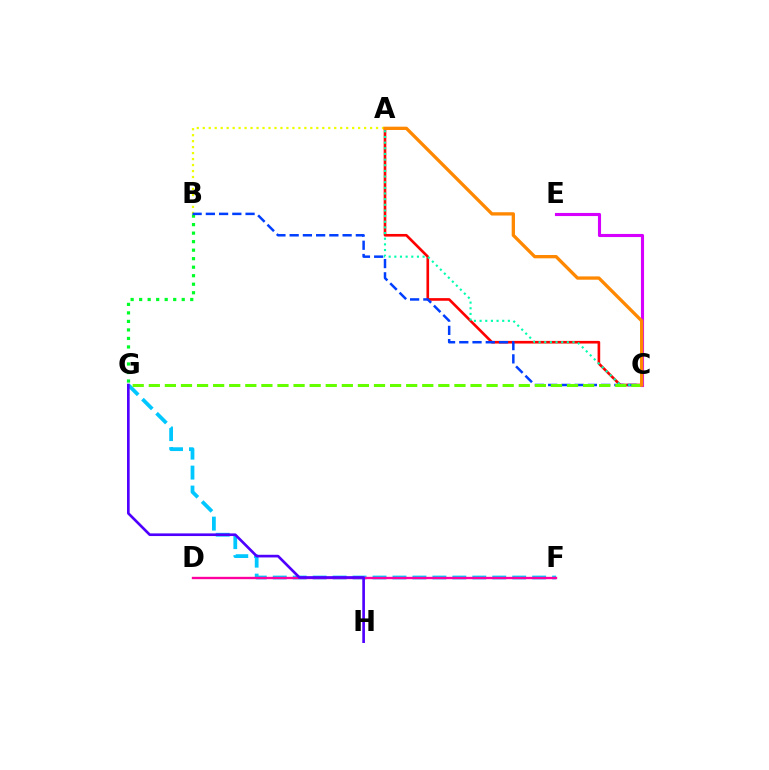{('A', 'C'): [{'color': '#ff0000', 'line_style': 'solid', 'thickness': 1.9}, {'color': '#00ffaf', 'line_style': 'dotted', 'thickness': 1.54}, {'color': '#ff8800', 'line_style': 'solid', 'thickness': 2.38}], ('B', 'G'): [{'color': '#00ff27', 'line_style': 'dotted', 'thickness': 2.31}], ('F', 'G'): [{'color': '#00c7ff', 'line_style': 'dashed', 'thickness': 2.71}], ('D', 'F'): [{'color': '#ff00a0', 'line_style': 'solid', 'thickness': 1.69}], ('A', 'B'): [{'color': '#eeff00', 'line_style': 'dotted', 'thickness': 1.62}], ('B', 'C'): [{'color': '#003fff', 'line_style': 'dashed', 'thickness': 1.8}], ('C', 'G'): [{'color': '#66ff00', 'line_style': 'dashed', 'thickness': 2.19}], ('G', 'H'): [{'color': '#4f00ff', 'line_style': 'solid', 'thickness': 1.91}], ('C', 'E'): [{'color': '#d600ff', 'line_style': 'solid', 'thickness': 2.23}]}